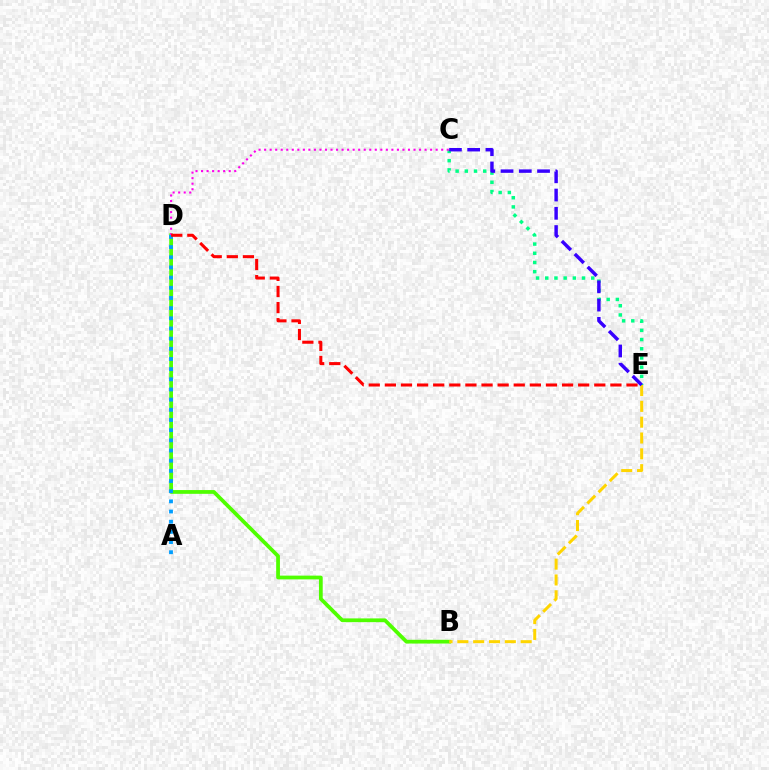{('B', 'D'): [{'color': '#4fff00', 'line_style': 'solid', 'thickness': 2.71}], ('C', 'E'): [{'color': '#00ff86', 'line_style': 'dotted', 'thickness': 2.5}, {'color': '#3700ff', 'line_style': 'dashed', 'thickness': 2.48}], ('C', 'D'): [{'color': '#ff00ed', 'line_style': 'dotted', 'thickness': 1.5}], ('A', 'D'): [{'color': '#009eff', 'line_style': 'dotted', 'thickness': 2.76}], ('B', 'E'): [{'color': '#ffd500', 'line_style': 'dashed', 'thickness': 2.15}], ('D', 'E'): [{'color': '#ff0000', 'line_style': 'dashed', 'thickness': 2.19}]}